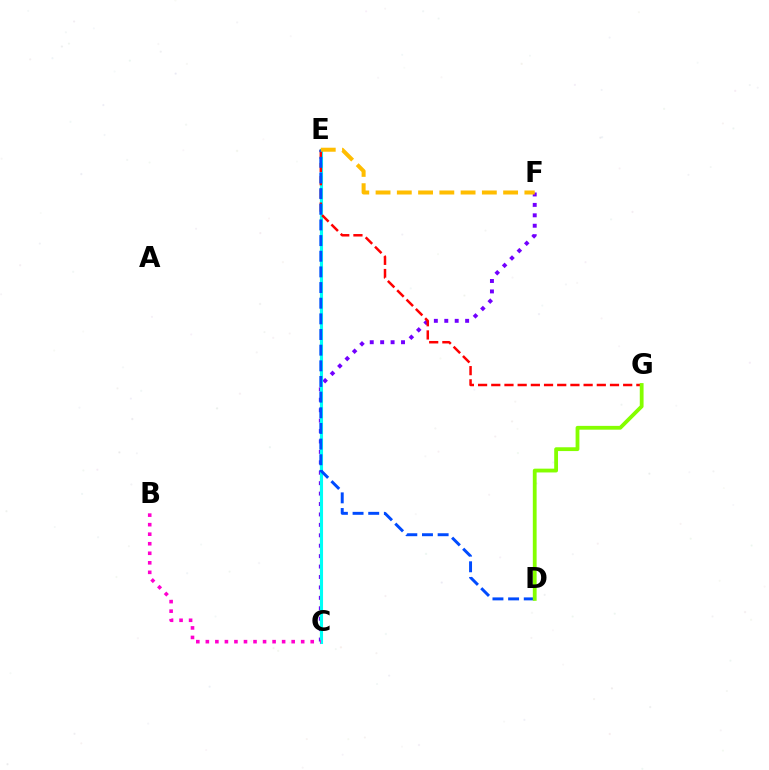{('C', 'F'): [{'color': '#7200ff', 'line_style': 'dotted', 'thickness': 2.83}], ('C', 'E'): [{'color': '#00ff39', 'line_style': 'solid', 'thickness': 1.51}, {'color': '#00fff6', 'line_style': 'solid', 'thickness': 2.22}], ('E', 'G'): [{'color': '#ff0000', 'line_style': 'dashed', 'thickness': 1.79}], ('D', 'E'): [{'color': '#004bff', 'line_style': 'dashed', 'thickness': 2.13}], ('E', 'F'): [{'color': '#ffbd00', 'line_style': 'dashed', 'thickness': 2.89}], ('B', 'C'): [{'color': '#ff00cf', 'line_style': 'dotted', 'thickness': 2.59}], ('D', 'G'): [{'color': '#84ff00', 'line_style': 'solid', 'thickness': 2.74}]}